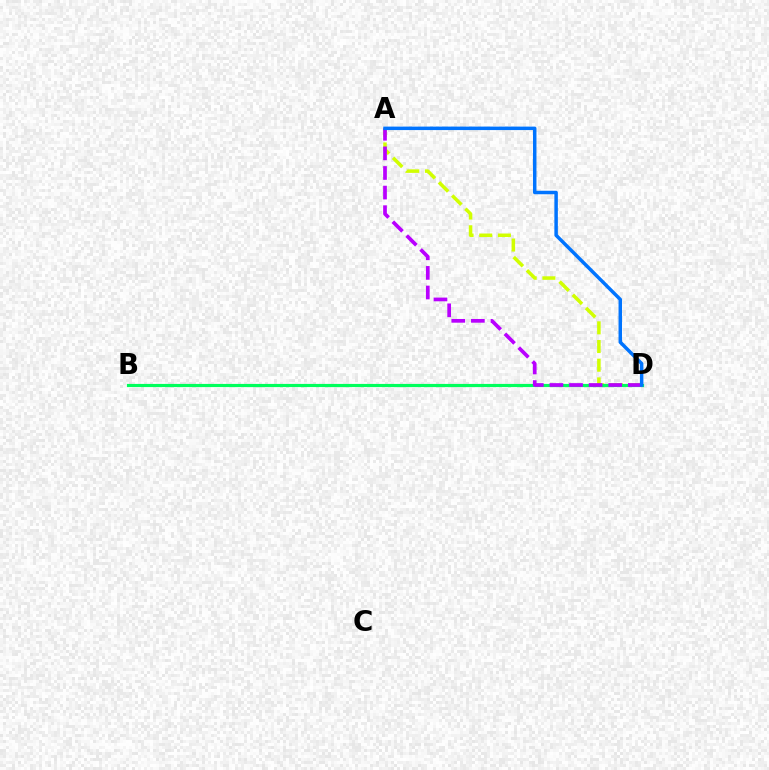{('A', 'D'): [{'color': '#d1ff00', 'line_style': 'dashed', 'thickness': 2.54}, {'color': '#b900ff', 'line_style': 'dashed', 'thickness': 2.66}, {'color': '#0074ff', 'line_style': 'solid', 'thickness': 2.51}], ('B', 'D'): [{'color': '#ff0000', 'line_style': 'dotted', 'thickness': 2.17}, {'color': '#00ff5c', 'line_style': 'solid', 'thickness': 2.28}]}